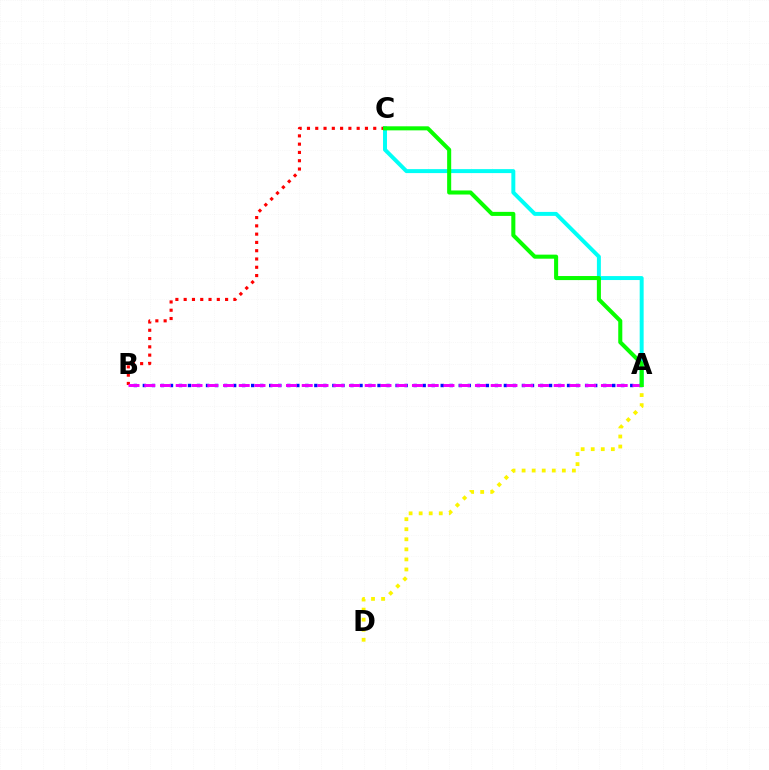{('A', 'C'): [{'color': '#00fff6', 'line_style': 'solid', 'thickness': 2.85}, {'color': '#08ff00', 'line_style': 'solid', 'thickness': 2.92}], ('A', 'B'): [{'color': '#0010ff', 'line_style': 'dotted', 'thickness': 2.45}, {'color': '#ee00ff', 'line_style': 'dashed', 'thickness': 2.14}], ('B', 'C'): [{'color': '#ff0000', 'line_style': 'dotted', 'thickness': 2.25}], ('A', 'D'): [{'color': '#fcf500', 'line_style': 'dotted', 'thickness': 2.73}]}